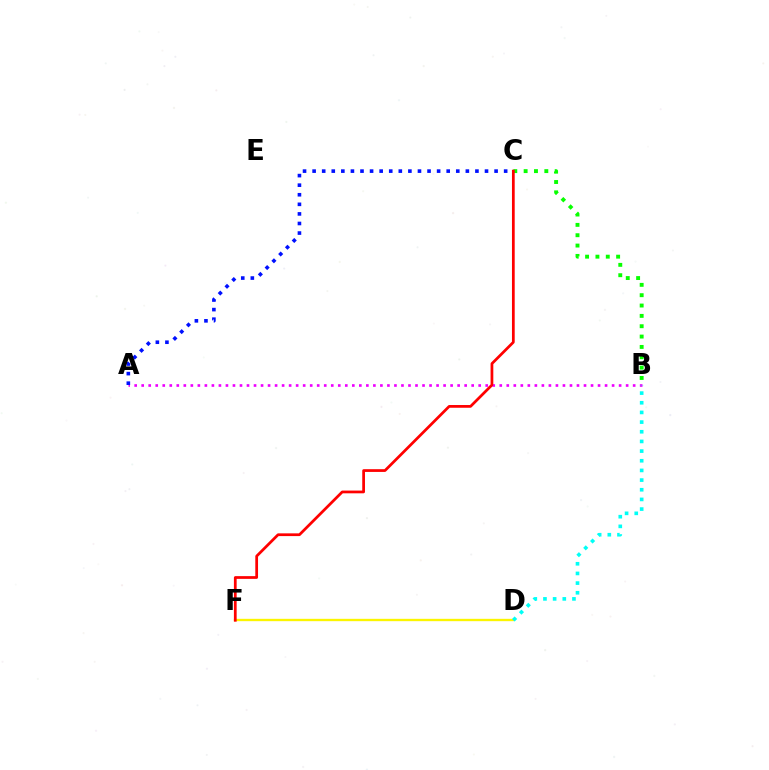{('A', 'B'): [{'color': '#ee00ff', 'line_style': 'dotted', 'thickness': 1.91}], ('D', 'F'): [{'color': '#fcf500', 'line_style': 'solid', 'thickness': 1.69}], ('B', 'D'): [{'color': '#00fff6', 'line_style': 'dotted', 'thickness': 2.63}], ('B', 'C'): [{'color': '#08ff00', 'line_style': 'dotted', 'thickness': 2.81}], ('A', 'C'): [{'color': '#0010ff', 'line_style': 'dotted', 'thickness': 2.6}], ('C', 'F'): [{'color': '#ff0000', 'line_style': 'solid', 'thickness': 1.97}]}